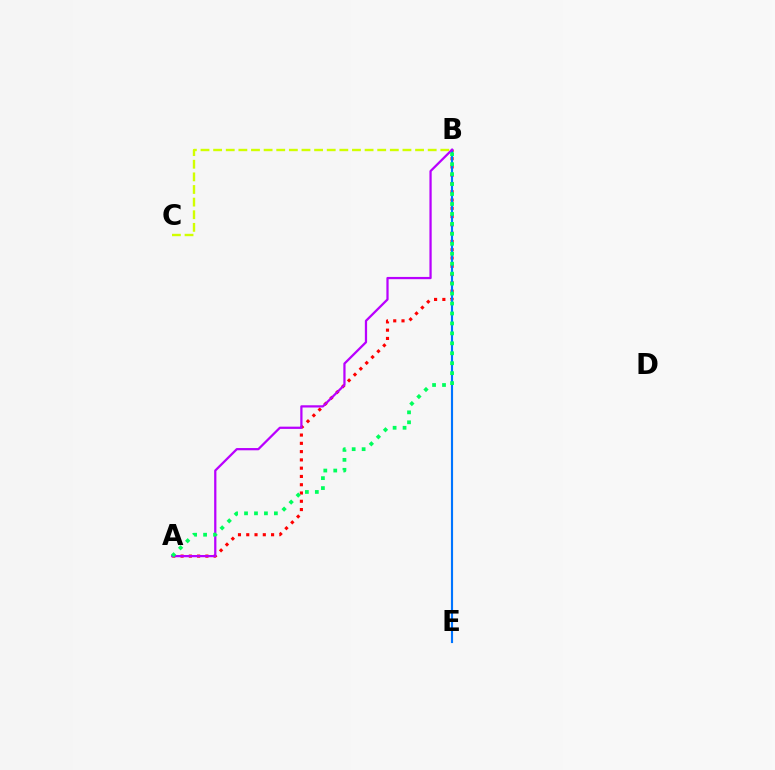{('A', 'B'): [{'color': '#ff0000', 'line_style': 'dotted', 'thickness': 2.25}, {'color': '#b900ff', 'line_style': 'solid', 'thickness': 1.62}, {'color': '#00ff5c', 'line_style': 'dotted', 'thickness': 2.7}], ('B', 'E'): [{'color': '#0074ff', 'line_style': 'solid', 'thickness': 1.54}], ('B', 'C'): [{'color': '#d1ff00', 'line_style': 'dashed', 'thickness': 1.71}]}